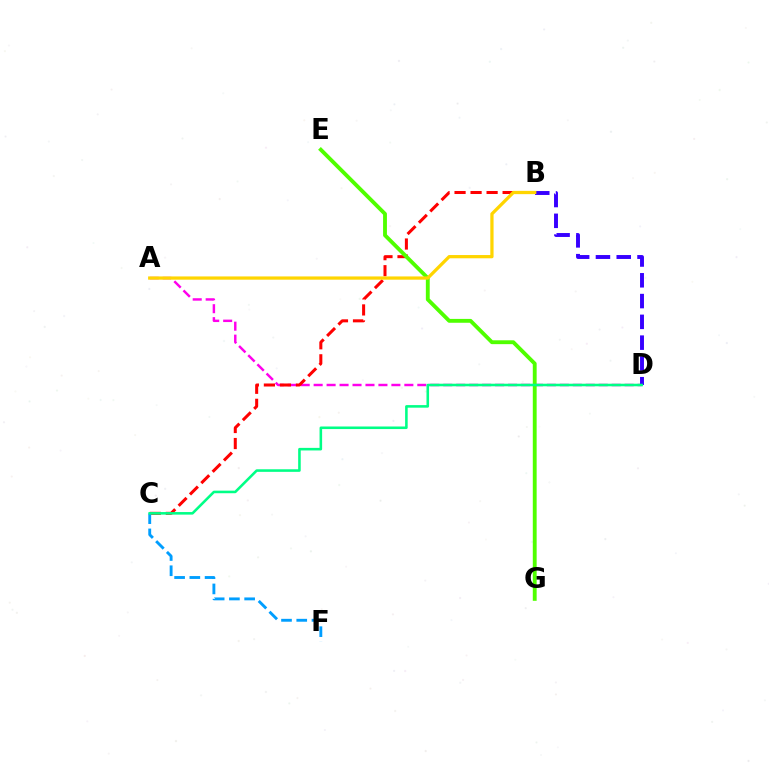{('A', 'D'): [{'color': '#ff00ed', 'line_style': 'dashed', 'thickness': 1.76}], ('B', 'C'): [{'color': '#ff0000', 'line_style': 'dashed', 'thickness': 2.18}], ('B', 'D'): [{'color': '#3700ff', 'line_style': 'dashed', 'thickness': 2.82}], ('E', 'G'): [{'color': '#4fff00', 'line_style': 'solid', 'thickness': 2.78}], ('C', 'F'): [{'color': '#009eff', 'line_style': 'dashed', 'thickness': 2.07}], ('C', 'D'): [{'color': '#00ff86', 'line_style': 'solid', 'thickness': 1.85}], ('A', 'B'): [{'color': '#ffd500', 'line_style': 'solid', 'thickness': 2.34}]}